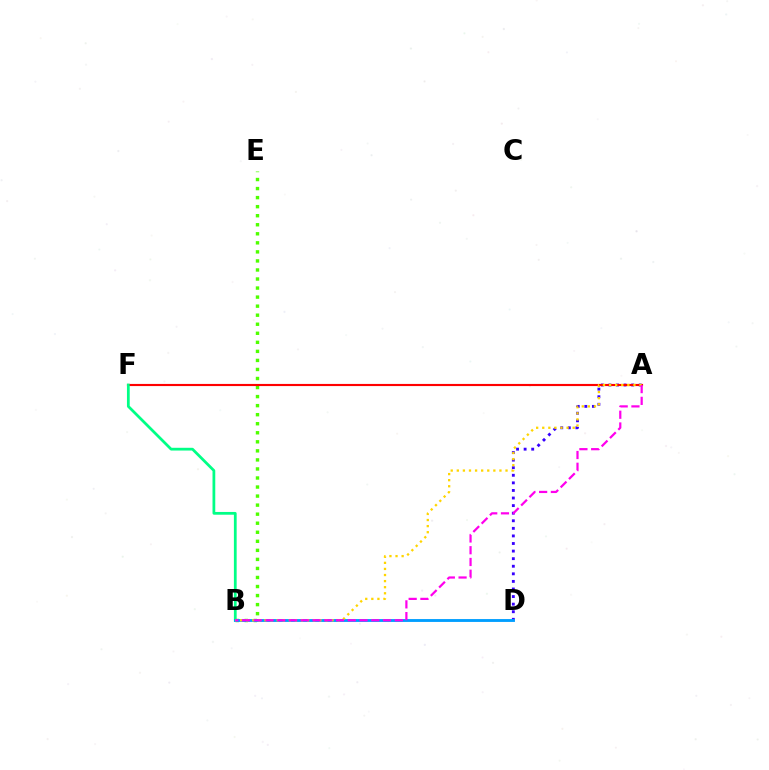{('B', 'E'): [{'color': '#4fff00', 'line_style': 'dotted', 'thickness': 2.46}], ('A', 'D'): [{'color': '#3700ff', 'line_style': 'dotted', 'thickness': 2.06}], ('A', 'F'): [{'color': '#ff0000', 'line_style': 'solid', 'thickness': 1.54}], ('B', 'F'): [{'color': '#00ff86', 'line_style': 'solid', 'thickness': 1.98}], ('B', 'D'): [{'color': '#009eff', 'line_style': 'solid', 'thickness': 2.06}], ('A', 'B'): [{'color': '#ffd500', 'line_style': 'dotted', 'thickness': 1.65}, {'color': '#ff00ed', 'line_style': 'dashed', 'thickness': 1.6}]}